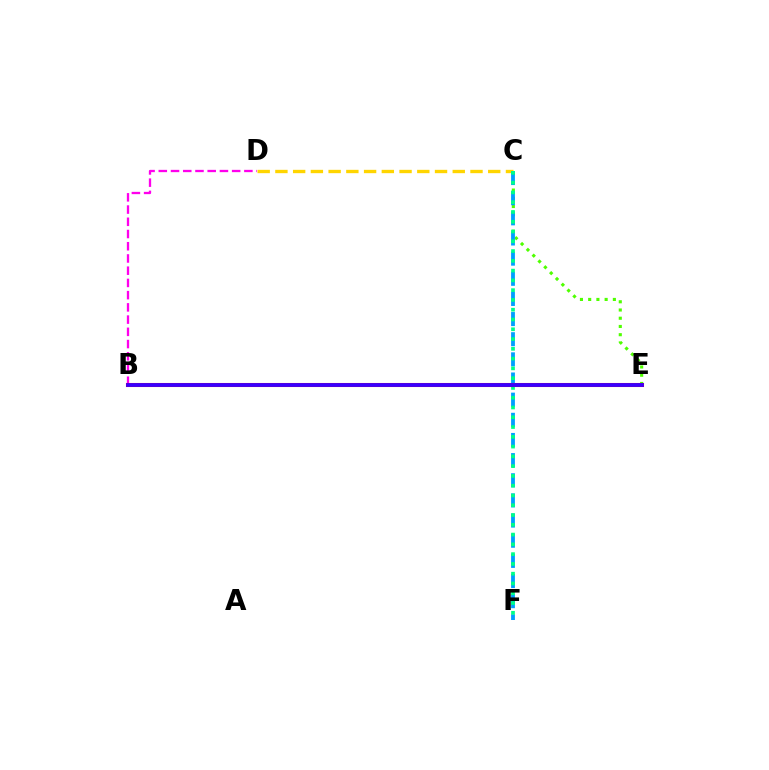{('B', 'D'): [{'color': '#ff00ed', 'line_style': 'dashed', 'thickness': 1.66}], ('C', 'E'): [{'color': '#4fff00', 'line_style': 'dotted', 'thickness': 2.24}], ('C', 'D'): [{'color': '#ffd500', 'line_style': 'dashed', 'thickness': 2.41}], ('C', 'F'): [{'color': '#009eff', 'line_style': 'dashed', 'thickness': 2.74}, {'color': '#00ff86', 'line_style': 'dotted', 'thickness': 2.66}], ('B', 'E'): [{'color': '#ff0000', 'line_style': 'solid', 'thickness': 2.92}, {'color': '#3700ff', 'line_style': 'solid', 'thickness': 2.71}]}